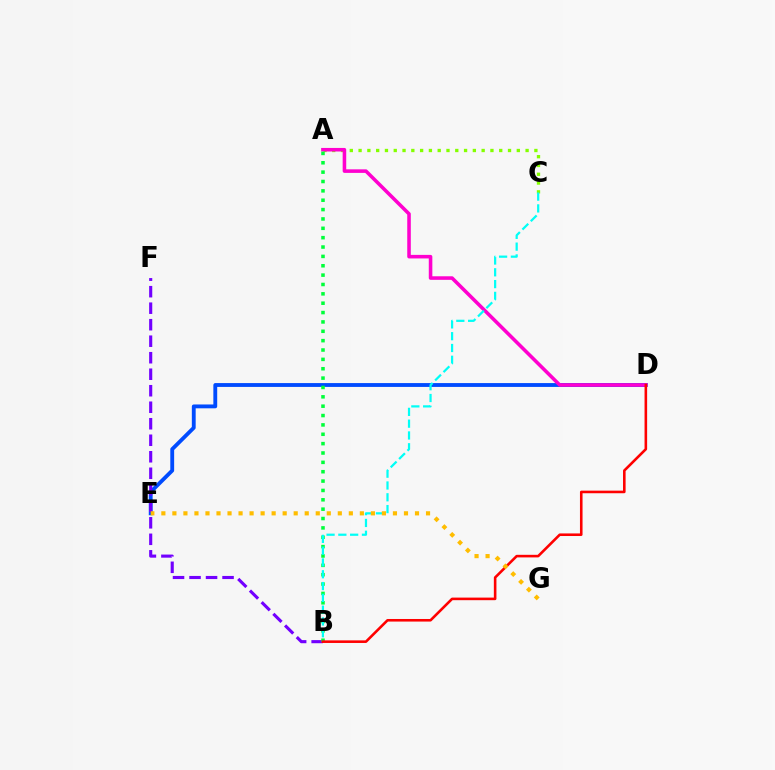{('A', 'C'): [{'color': '#84ff00', 'line_style': 'dotted', 'thickness': 2.39}], ('D', 'E'): [{'color': '#004bff', 'line_style': 'solid', 'thickness': 2.77}], ('B', 'F'): [{'color': '#7200ff', 'line_style': 'dashed', 'thickness': 2.24}], ('A', 'D'): [{'color': '#ff00cf', 'line_style': 'solid', 'thickness': 2.56}], ('A', 'B'): [{'color': '#00ff39', 'line_style': 'dotted', 'thickness': 2.54}], ('B', 'C'): [{'color': '#00fff6', 'line_style': 'dashed', 'thickness': 1.6}], ('B', 'D'): [{'color': '#ff0000', 'line_style': 'solid', 'thickness': 1.86}], ('E', 'G'): [{'color': '#ffbd00', 'line_style': 'dotted', 'thickness': 3.0}]}